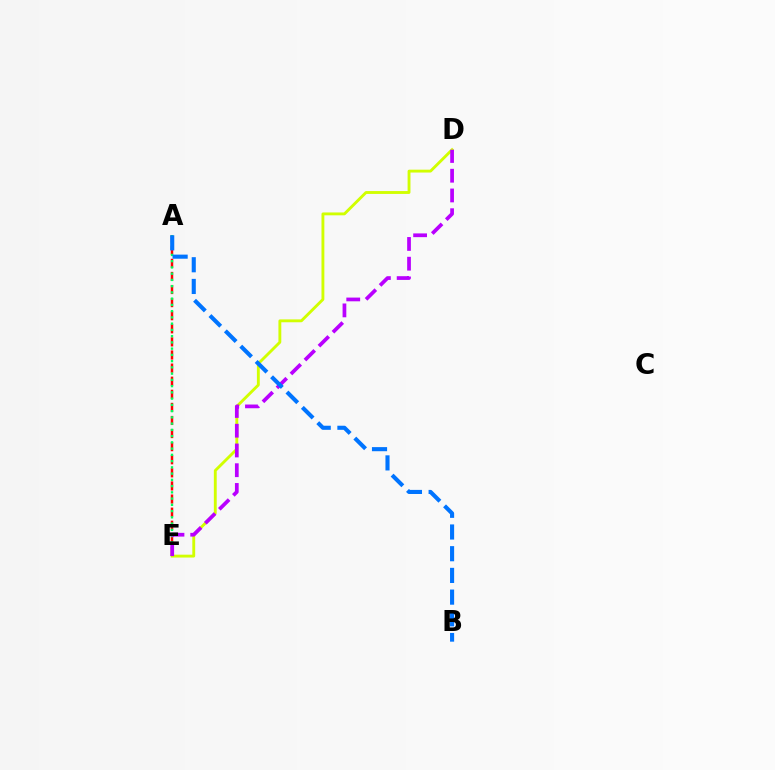{('A', 'E'): [{'color': '#ff0000', 'line_style': 'dashed', 'thickness': 1.78}, {'color': '#00ff5c', 'line_style': 'dotted', 'thickness': 1.7}], ('D', 'E'): [{'color': '#d1ff00', 'line_style': 'solid', 'thickness': 2.06}, {'color': '#b900ff', 'line_style': 'dashed', 'thickness': 2.68}], ('A', 'B'): [{'color': '#0074ff', 'line_style': 'dashed', 'thickness': 2.95}]}